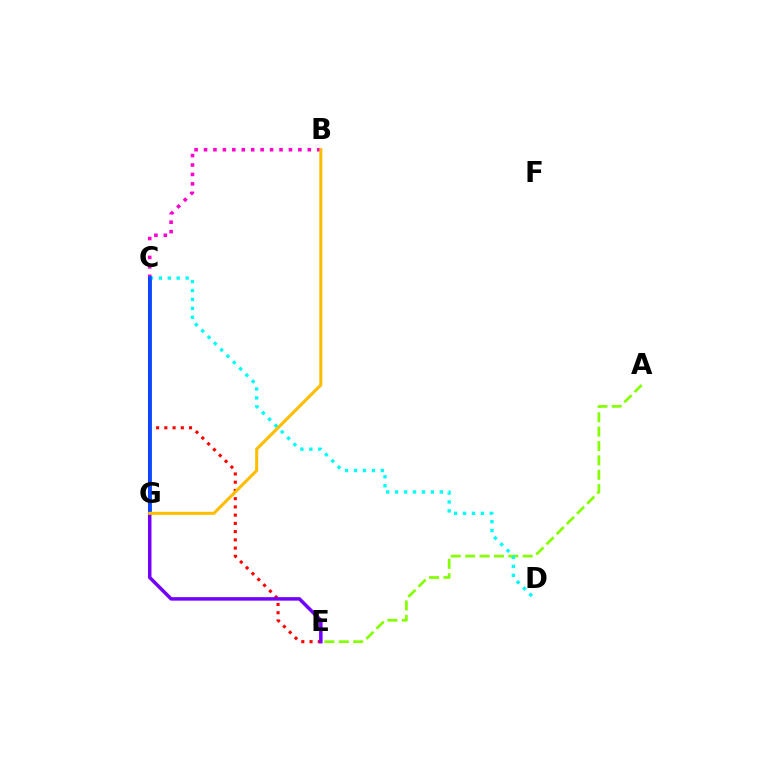{('C', 'E'): [{'color': '#ff0000', 'line_style': 'dotted', 'thickness': 2.24}, {'color': '#7200ff', 'line_style': 'solid', 'thickness': 2.51}], ('C', 'G'): [{'color': '#00ff39', 'line_style': 'dotted', 'thickness': 1.66}, {'color': '#004bff', 'line_style': 'solid', 'thickness': 2.6}], ('A', 'E'): [{'color': '#84ff00', 'line_style': 'dashed', 'thickness': 1.95}], ('B', 'C'): [{'color': '#ff00cf', 'line_style': 'dotted', 'thickness': 2.56}], ('C', 'D'): [{'color': '#00fff6', 'line_style': 'dotted', 'thickness': 2.43}], ('B', 'G'): [{'color': '#ffbd00', 'line_style': 'solid', 'thickness': 2.19}]}